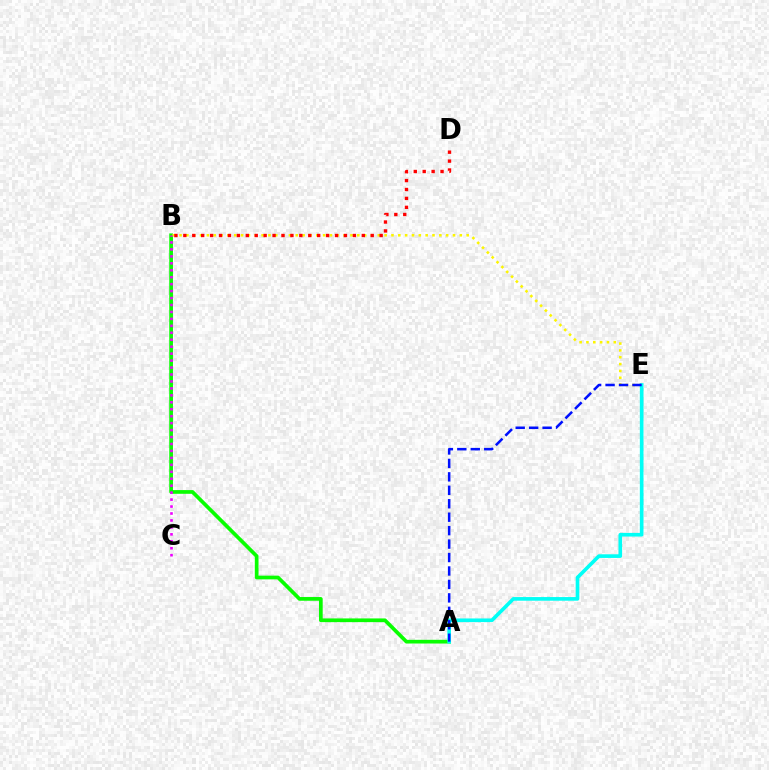{('A', 'B'): [{'color': '#08ff00', 'line_style': 'solid', 'thickness': 2.67}], ('B', 'E'): [{'color': '#fcf500', 'line_style': 'dotted', 'thickness': 1.86}], ('B', 'D'): [{'color': '#ff0000', 'line_style': 'dotted', 'thickness': 2.42}], ('A', 'E'): [{'color': '#00fff6', 'line_style': 'solid', 'thickness': 2.62}, {'color': '#0010ff', 'line_style': 'dashed', 'thickness': 1.83}], ('B', 'C'): [{'color': '#ee00ff', 'line_style': 'dotted', 'thickness': 1.89}]}